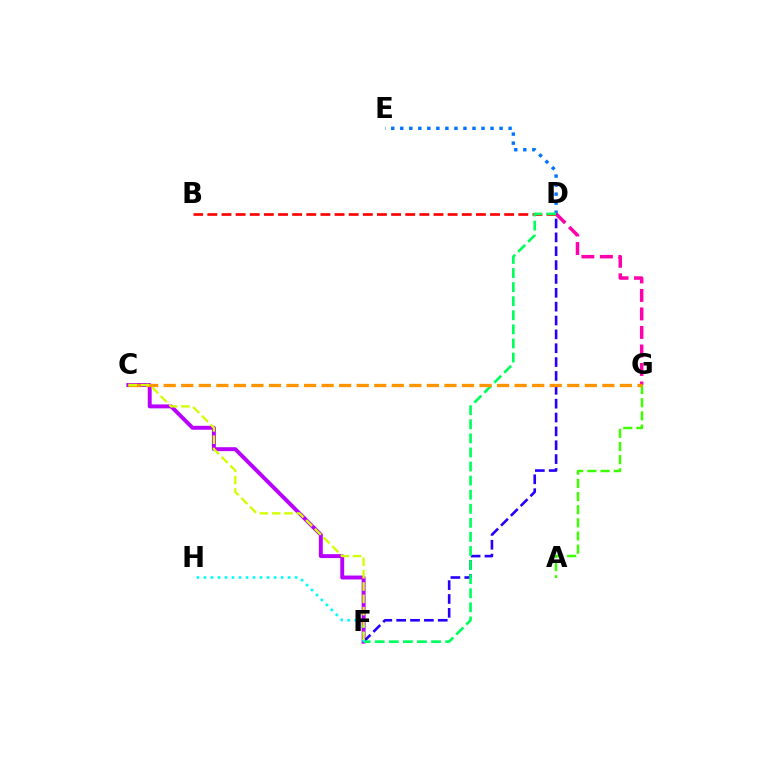{('C', 'F'): [{'color': '#b900ff', 'line_style': 'solid', 'thickness': 2.82}, {'color': '#d1ff00', 'line_style': 'dashed', 'thickness': 1.67}], ('D', 'E'): [{'color': '#0074ff', 'line_style': 'dotted', 'thickness': 2.45}], ('B', 'D'): [{'color': '#ff0000', 'line_style': 'dashed', 'thickness': 1.92}], ('D', 'G'): [{'color': '#ff00ac', 'line_style': 'dashed', 'thickness': 2.51}], ('D', 'F'): [{'color': '#2500ff', 'line_style': 'dashed', 'thickness': 1.88}, {'color': '#00ff5c', 'line_style': 'dashed', 'thickness': 1.91}], ('A', 'G'): [{'color': '#3dff00', 'line_style': 'dashed', 'thickness': 1.79}], ('C', 'G'): [{'color': '#ff9400', 'line_style': 'dashed', 'thickness': 2.38}], ('F', 'H'): [{'color': '#00fff6', 'line_style': 'dotted', 'thickness': 1.91}]}